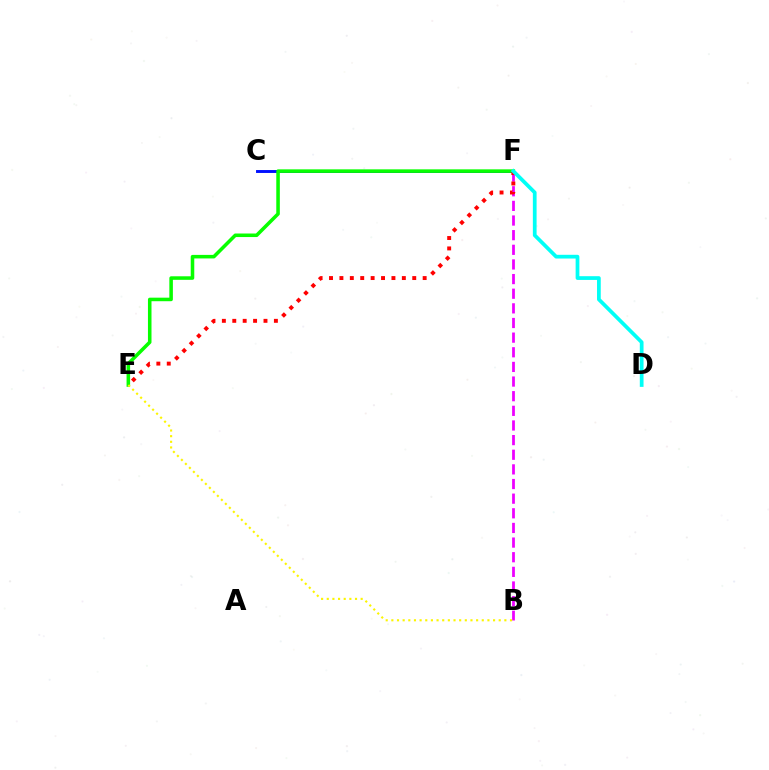{('B', 'F'): [{'color': '#ee00ff', 'line_style': 'dashed', 'thickness': 1.99}], ('C', 'F'): [{'color': '#0010ff', 'line_style': 'solid', 'thickness': 2.1}], ('E', 'F'): [{'color': '#08ff00', 'line_style': 'solid', 'thickness': 2.55}, {'color': '#ff0000', 'line_style': 'dotted', 'thickness': 2.83}], ('B', 'E'): [{'color': '#fcf500', 'line_style': 'dotted', 'thickness': 1.54}], ('D', 'F'): [{'color': '#00fff6', 'line_style': 'solid', 'thickness': 2.69}]}